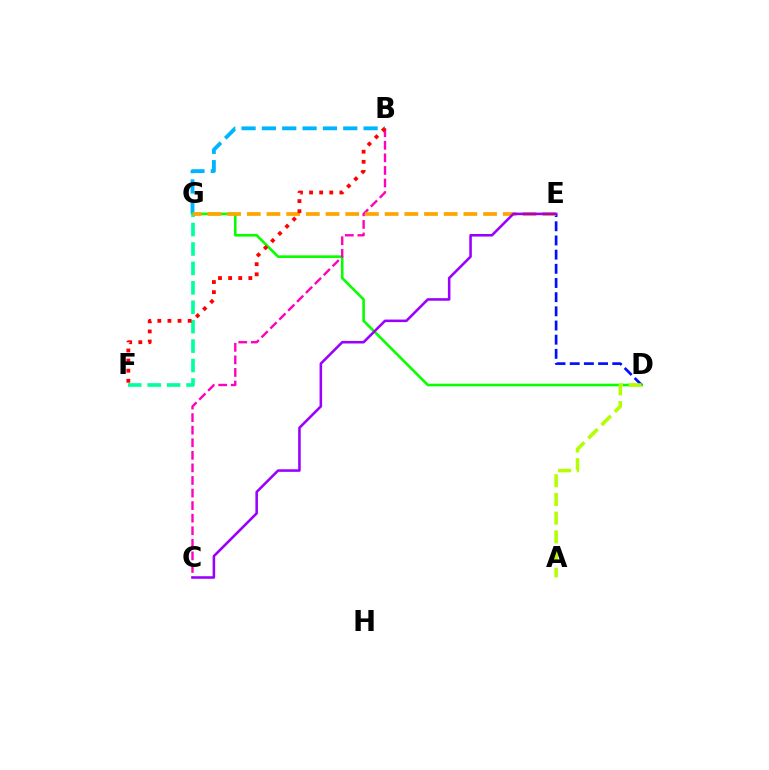{('B', 'G'): [{'color': '#00b5ff', 'line_style': 'dashed', 'thickness': 2.76}], ('D', 'G'): [{'color': '#08ff00', 'line_style': 'solid', 'thickness': 1.89}], ('B', 'C'): [{'color': '#ff00bd', 'line_style': 'dashed', 'thickness': 1.71}], ('F', 'G'): [{'color': '#00ff9d', 'line_style': 'dashed', 'thickness': 2.64}], ('D', 'E'): [{'color': '#0010ff', 'line_style': 'dashed', 'thickness': 1.93}], ('E', 'G'): [{'color': '#ffa500', 'line_style': 'dashed', 'thickness': 2.67}], ('A', 'D'): [{'color': '#b3ff00', 'line_style': 'dashed', 'thickness': 2.54}], ('C', 'E'): [{'color': '#9b00ff', 'line_style': 'solid', 'thickness': 1.85}], ('B', 'F'): [{'color': '#ff0000', 'line_style': 'dotted', 'thickness': 2.75}]}